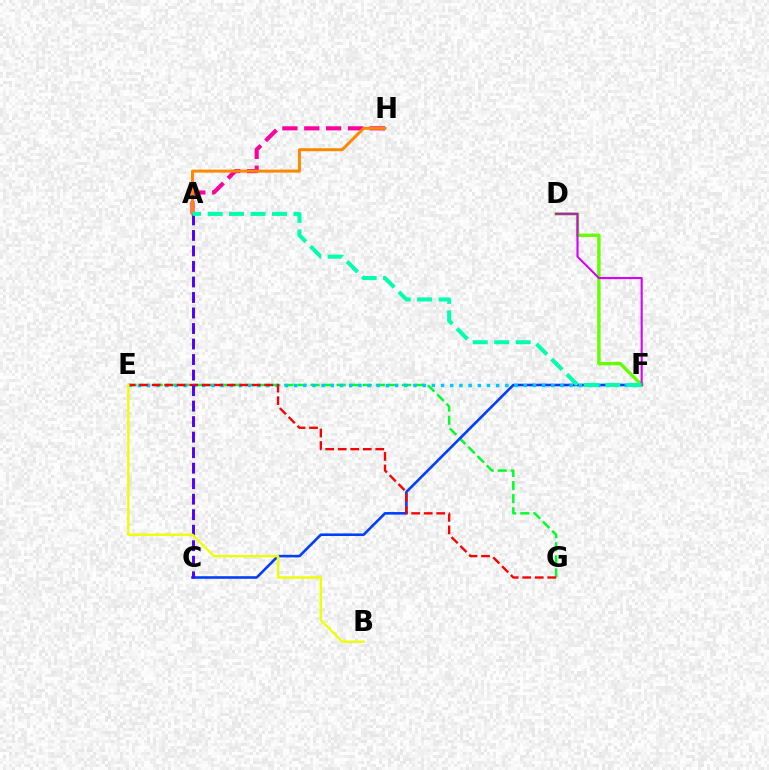{('E', 'G'): [{'color': '#00ff27', 'line_style': 'dashed', 'thickness': 1.78}, {'color': '#ff0000', 'line_style': 'dashed', 'thickness': 1.7}], ('C', 'F'): [{'color': '#003fff', 'line_style': 'solid', 'thickness': 1.87}], ('D', 'F'): [{'color': '#66ff00', 'line_style': 'solid', 'thickness': 2.43}, {'color': '#d600ff', 'line_style': 'solid', 'thickness': 1.51}], ('E', 'F'): [{'color': '#00c7ff', 'line_style': 'dotted', 'thickness': 2.5}], ('A', 'H'): [{'color': '#ff00a0', 'line_style': 'dashed', 'thickness': 2.97}, {'color': '#ff8800', 'line_style': 'solid', 'thickness': 2.16}], ('A', 'C'): [{'color': '#4f00ff', 'line_style': 'dashed', 'thickness': 2.11}], ('A', 'F'): [{'color': '#00ffaf', 'line_style': 'dashed', 'thickness': 2.92}], ('B', 'E'): [{'color': '#eeff00', 'line_style': 'solid', 'thickness': 1.72}]}